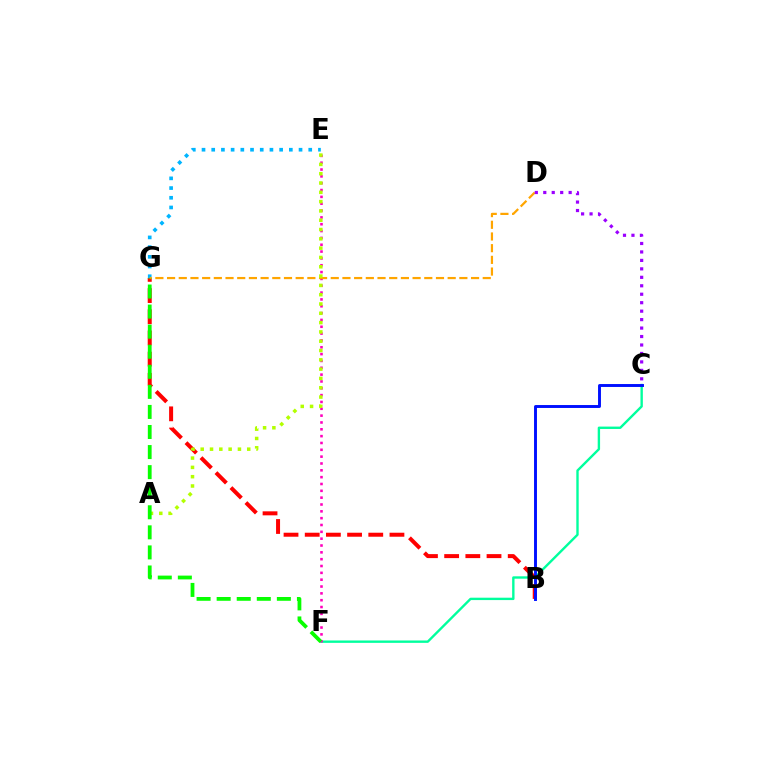{('B', 'G'): [{'color': '#ff0000', 'line_style': 'dashed', 'thickness': 2.88}], ('E', 'G'): [{'color': '#00b5ff', 'line_style': 'dotted', 'thickness': 2.64}], ('C', 'F'): [{'color': '#00ff9d', 'line_style': 'solid', 'thickness': 1.71}], ('E', 'F'): [{'color': '#ff00bd', 'line_style': 'dotted', 'thickness': 1.86}], ('D', 'G'): [{'color': '#ffa500', 'line_style': 'dashed', 'thickness': 1.59}], ('A', 'E'): [{'color': '#b3ff00', 'line_style': 'dotted', 'thickness': 2.53}], ('C', 'D'): [{'color': '#9b00ff', 'line_style': 'dotted', 'thickness': 2.3}], ('F', 'G'): [{'color': '#08ff00', 'line_style': 'dashed', 'thickness': 2.73}], ('B', 'C'): [{'color': '#0010ff', 'line_style': 'solid', 'thickness': 2.1}]}